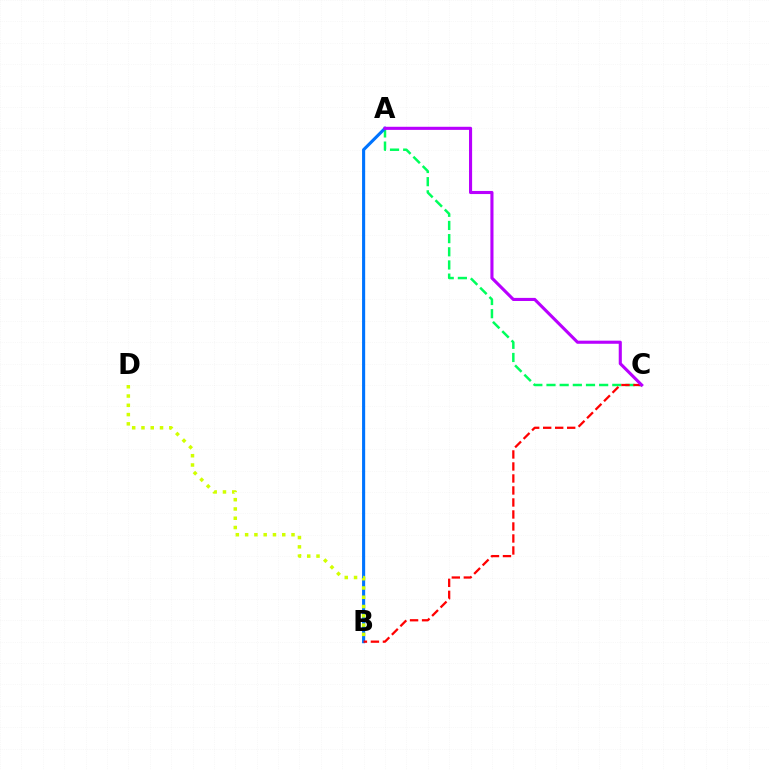{('A', 'C'): [{'color': '#00ff5c', 'line_style': 'dashed', 'thickness': 1.79}, {'color': '#b900ff', 'line_style': 'solid', 'thickness': 2.23}], ('A', 'B'): [{'color': '#0074ff', 'line_style': 'solid', 'thickness': 2.24}], ('B', 'D'): [{'color': '#d1ff00', 'line_style': 'dotted', 'thickness': 2.52}], ('B', 'C'): [{'color': '#ff0000', 'line_style': 'dashed', 'thickness': 1.63}]}